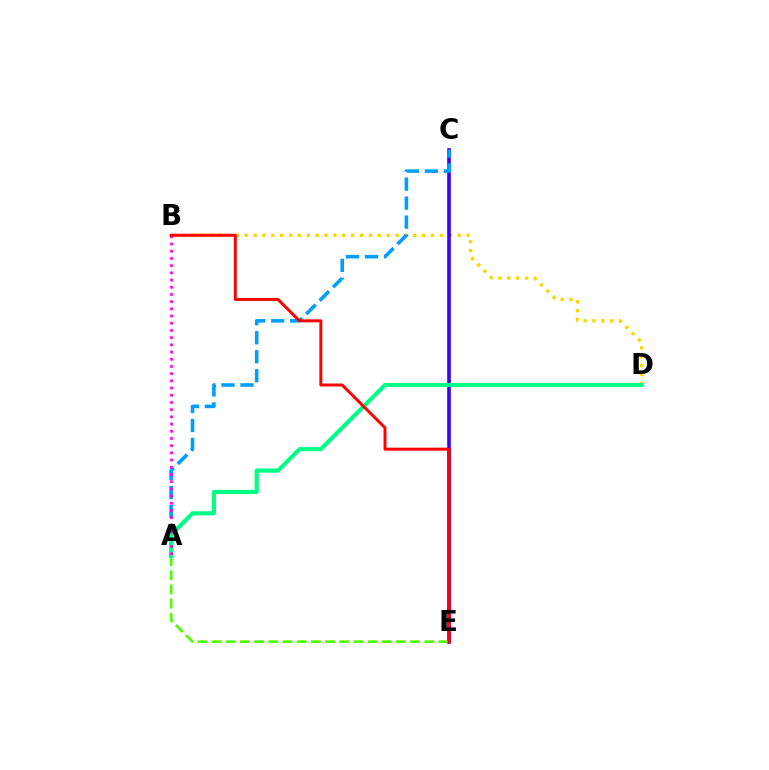{('B', 'D'): [{'color': '#ffd500', 'line_style': 'dotted', 'thickness': 2.41}], ('C', 'E'): [{'color': '#3700ff', 'line_style': 'solid', 'thickness': 2.59}], ('A', 'E'): [{'color': '#4fff00', 'line_style': 'dashed', 'thickness': 1.93}], ('A', 'C'): [{'color': '#009eff', 'line_style': 'dashed', 'thickness': 2.58}], ('A', 'D'): [{'color': '#00ff86', 'line_style': 'solid', 'thickness': 2.98}], ('A', 'B'): [{'color': '#ff00ed', 'line_style': 'dotted', 'thickness': 1.96}], ('B', 'E'): [{'color': '#ff0000', 'line_style': 'solid', 'thickness': 2.14}]}